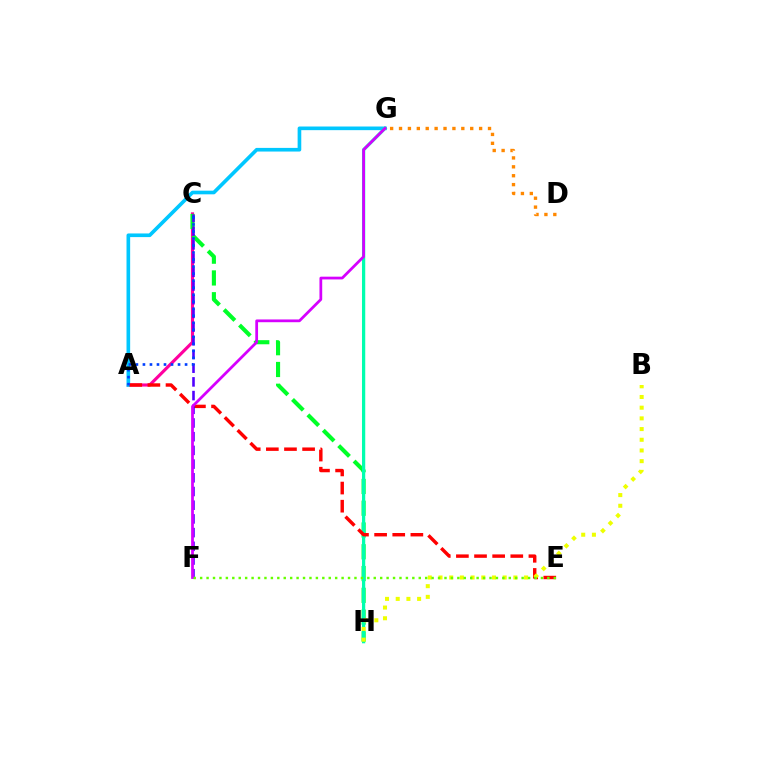{('A', 'C'): [{'color': '#ff00a0', 'line_style': 'solid', 'thickness': 2.26}, {'color': '#003fff', 'line_style': 'dotted', 'thickness': 1.91}], ('A', 'G'): [{'color': '#00c7ff', 'line_style': 'solid', 'thickness': 2.63}], ('C', 'H'): [{'color': '#00ff27', 'line_style': 'dashed', 'thickness': 2.96}], ('G', 'H'): [{'color': '#00ffaf', 'line_style': 'solid', 'thickness': 2.34}], ('A', 'E'): [{'color': '#ff0000', 'line_style': 'dashed', 'thickness': 2.46}], ('D', 'G'): [{'color': '#ff8800', 'line_style': 'dotted', 'thickness': 2.42}], ('C', 'F'): [{'color': '#4f00ff', 'line_style': 'dashed', 'thickness': 1.86}], ('B', 'H'): [{'color': '#eeff00', 'line_style': 'dotted', 'thickness': 2.91}], ('F', 'G'): [{'color': '#d600ff', 'line_style': 'solid', 'thickness': 1.99}], ('E', 'F'): [{'color': '#66ff00', 'line_style': 'dotted', 'thickness': 1.75}]}